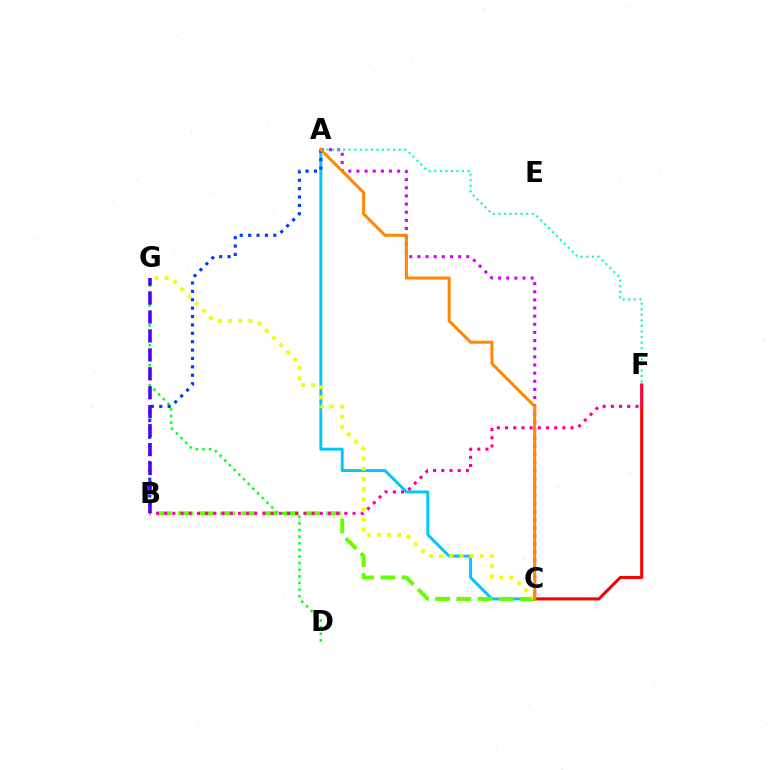{('A', 'C'): [{'color': '#00c7ff', 'line_style': 'solid', 'thickness': 2.13}, {'color': '#d600ff', 'line_style': 'dotted', 'thickness': 2.21}, {'color': '#ff8800', 'line_style': 'solid', 'thickness': 2.19}], ('C', 'F'): [{'color': '#ff0000', 'line_style': 'solid', 'thickness': 2.22}], ('B', 'C'): [{'color': '#66ff00', 'line_style': 'dashed', 'thickness': 2.88}], ('A', 'F'): [{'color': '#00ffaf', 'line_style': 'dotted', 'thickness': 1.51}], ('D', 'G'): [{'color': '#00ff27', 'line_style': 'dotted', 'thickness': 1.8}], ('C', 'G'): [{'color': '#eeff00', 'line_style': 'dotted', 'thickness': 2.76}], ('B', 'F'): [{'color': '#ff00a0', 'line_style': 'dotted', 'thickness': 2.23}], ('A', 'B'): [{'color': '#003fff', 'line_style': 'dotted', 'thickness': 2.28}], ('B', 'G'): [{'color': '#4f00ff', 'line_style': 'dashed', 'thickness': 2.57}]}